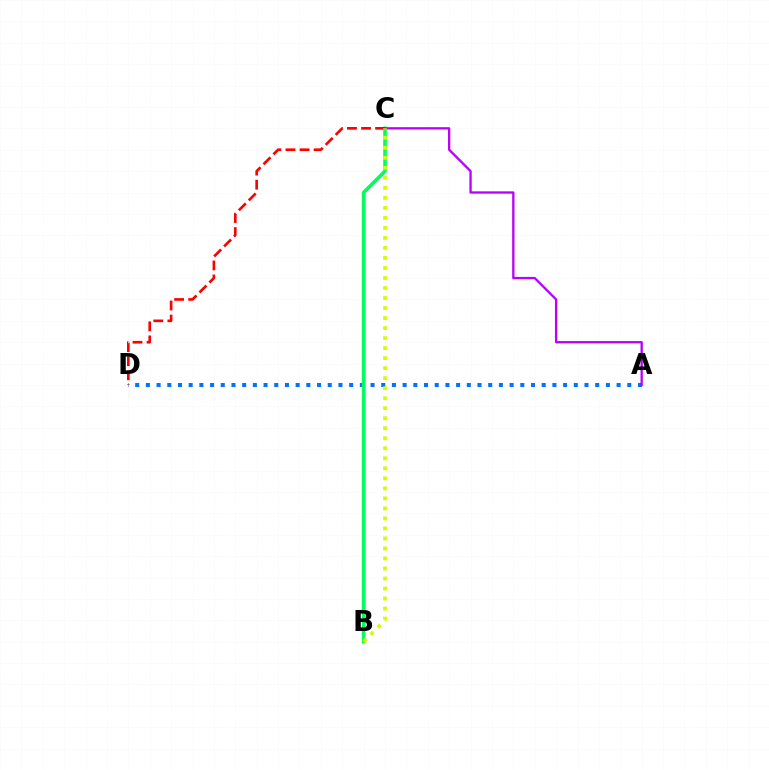{('A', 'D'): [{'color': '#0074ff', 'line_style': 'dotted', 'thickness': 2.91}], ('B', 'C'): [{'color': '#00ff5c', 'line_style': 'solid', 'thickness': 2.59}, {'color': '#d1ff00', 'line_style': 'dotted', 'thickness': 2.72}], ('A', 'C'): [{'color': '#b900ff', 'line_style': 'solid', 'thickness': 1.66}], ('C', 'D'): [{'color': '#ff0000', 'line_style': 'dashed', 'thickness': 1.91}]}